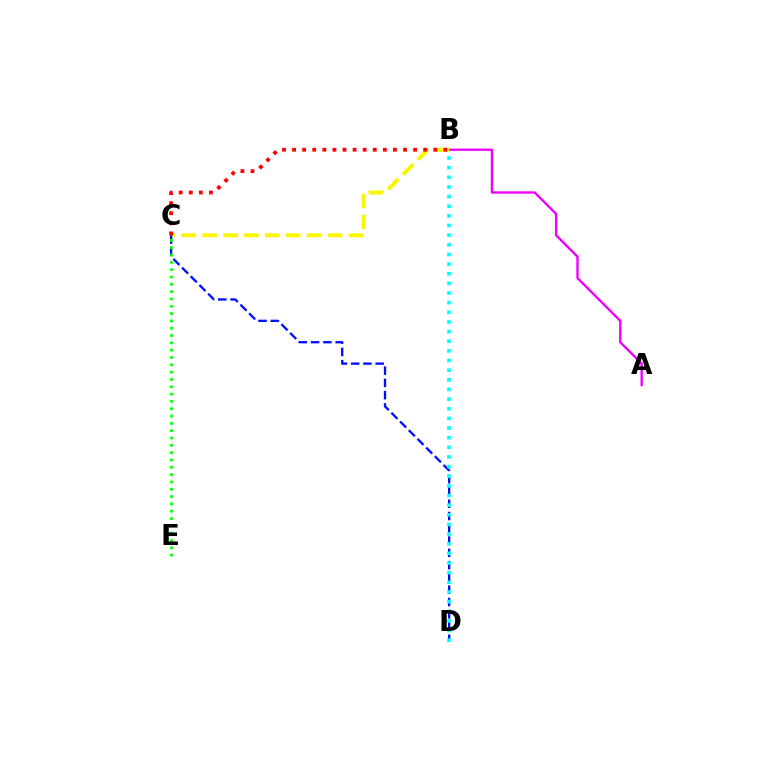{('A', 'B'): [{'color': '#ee00ff', 'line_style': 'solid', 'thickness': 1.7}], ('B', 'C'): [{'color': '#fcf500', 'line_style': 'dashed', 'thickness': 2.84}, {'color': '#ff0000', 'line_style': 'dotted', 'thickness': 2.74}], ('C', 'D'): [{'color': '#0010ff', 'line_style': 'dashed', 'thickness': 1.67}], ('B', 'D'): [{'color': '#00fff6', 'line_style': 'dotted', 'thickness': 2.62}], ('C', 'E'): [{'color': '#08ff00', 'line_style': 'dotted', 'thickness': 1.99}]}